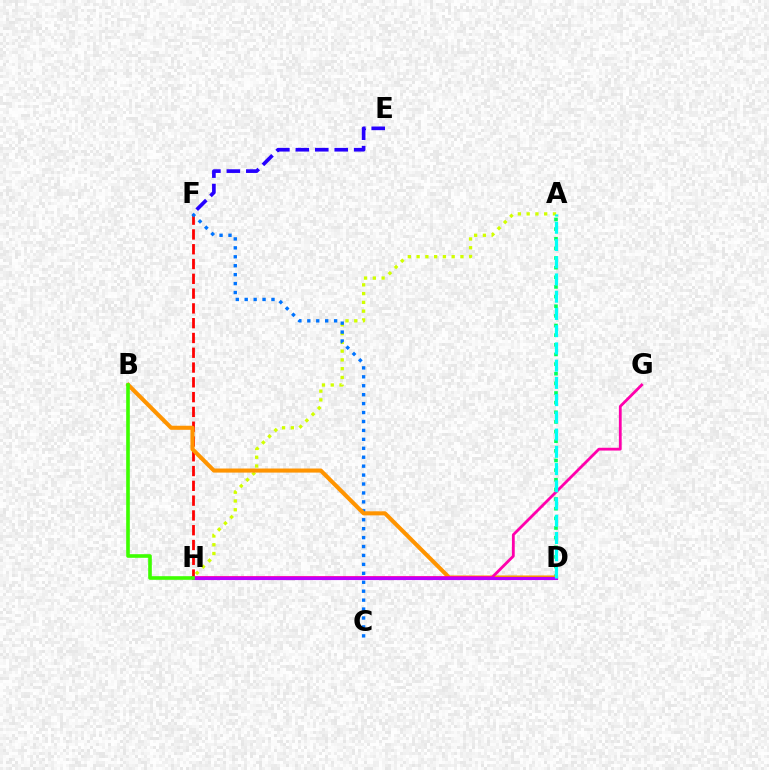{('A', 'D'): [{'color': '#00ff5c', 'line_style': 'dotted', 'thickness': 2.62}, {'color': '#00fff6', 'line_style': 'dashed', 'thickness': 2.34}], ('F', 'H'): [{'color': '#ff0000', 'line_style': 'dashed', 'thickness': 2.01}], ('A', 'H'): [{'color': '#d1ff00', 'line_style': 'dotted', 'thickness': 2.38}], ('C', 'F'): [{'color': '#0074ff', 'line_style': 'dotted', 'thickness': 2.43}], ('B', 'D'): [{'color': '#ff9400', 'line_style': 'solid', 'thickness': 2.93}], ('E', 'F'): [{'color': '#2500ff', 'line_style': 'dashed', 'thickness': 2.64}], ('G', 'H'): [{'color': '#ff00ac', 'line_style': 'solid', 'thickness': 2.02}], ('D', 'H'): [{'color': '#b900ff', 'line_style': 'solid', 'thickness': 2.25}], ('B', 'H'): [{'color': '#3dff00', 'line_style': 'solid', 'thickness': 2.61}]}